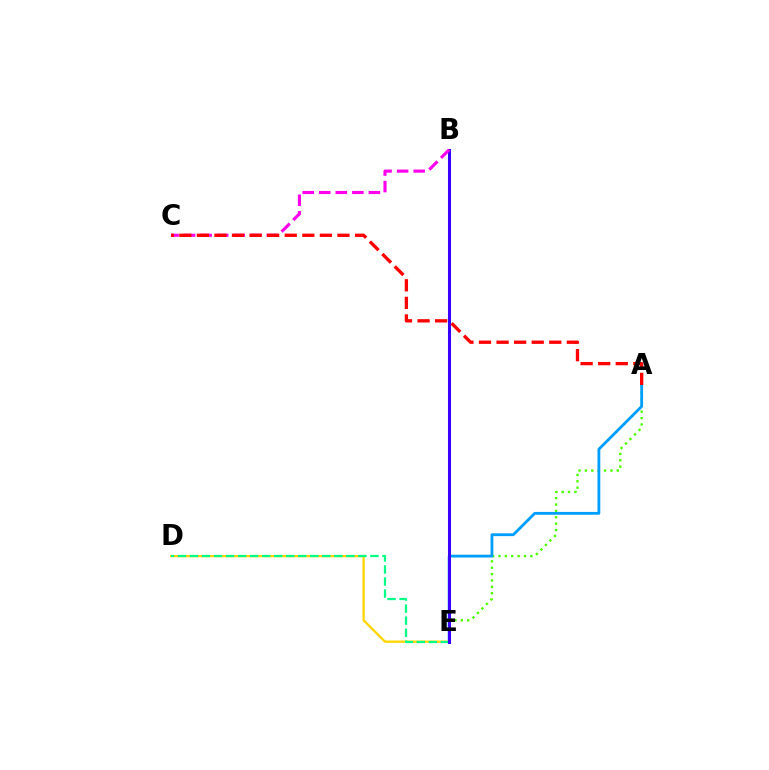{('D', 'E'): [{'color': '#ffd500', 'line_style': 'solid', 'thickness': 1.65}, {'color': '#00ff86', 'line_style': 'dashed', 'thickness': 1.63}], ('A', 'E'): [{'color': '#4fff00', 'line_style': 'dotted', 'thickness': 1.73}, {'color': '#009eff', 'line_style': 'solid', 'thickness': 2.02}], ('B', 'E'): [{'color': '#3700ff', 'line_style': 'solid', 'thickness': 2.2}], ('B', 'C'): [{'color': '#ff00ed', 'line_style': 'dashed', 'thickness': 2.25}], ('A', 'C'): [{'color': '#ff0000', 'line_style': 'dashed', 'thickness': 2.39}]}